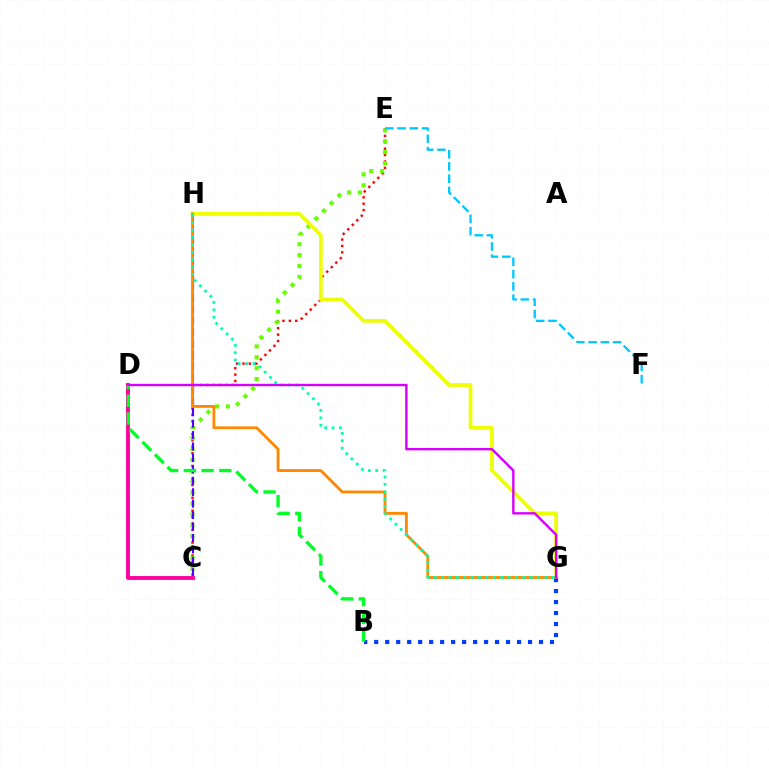{('C', 'E'): [{'color': '#ff0000', 'line_style': 'dotted', 'thickness': 1.74}, {'color': '#66ff00', 'line_style': 'dotted', 'thickness': 2.96}], ('C', 'H'): [{'color': '#4f00ff', 'line_style': 'dashed', 'thickness': 1.55}], ('G', 'H'): [{'color': '#eeff00', 'line_style': 'solid', 'thickness': 2.67}, {'color': '#ff8800', 'line_style': 'solid', 'thickness': 2.02}, {'color': '#00ffaf', 'line_style': 'dotted', 'thickness': 2.01}], ('B', 'G'): [{'color': '#003fff', 'line_style': 'dotted', 'thickness': 2.99}], ('C', 'D'): [{'color': '#ff00a0', 'line_style': 'solid', 'thickness': 2.8}], ('E', 'F'): [{'color': '#00c7ff', 'line_style': 'dashed', 'thickness': 1.66}], ('B', 'D'): [{'color': '#00ff27', 'line_style': 'dashed', 'thickness': 2.41}], ('D', 'G'): [{'color': '#d600ff', 'line_style': 'solid', 'thickness': 1.72}]}